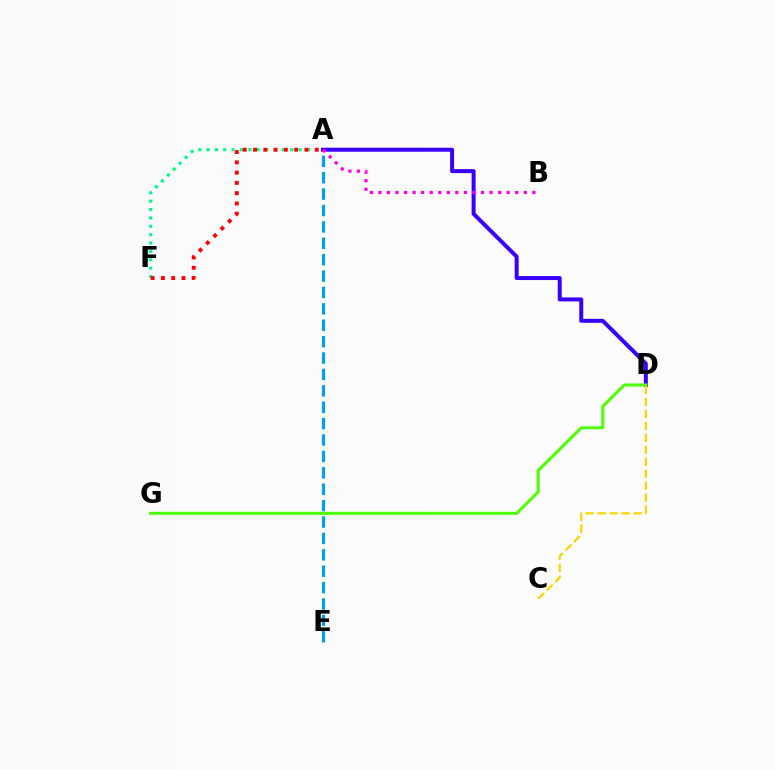{('A', 'D'): [{'color': '#3700ff', 'line_style': 'solid', 'thickness': 2.87}], ('A', 'E'): [{'color': '#009eff', 'line_style': 'dashed', 'thickness': 2.23}], ('A', 'B'): [{'color': '#ff00ed', 'line_style': 'dotted', 'thickness': 2.32}], ('A', 'F'): [{'color': '#00ff86', 'line_style': 'dotted', 'thickness': 2.27}, {'color': '#ff0000', 'line_style': 'dotted', 'thickness': 2.79}], ('D', 'G'): [{'color': '#4fff00', 'line_style': 'solid', 'thickness': 2.18}], ('C', 'D'): [{'color': '#ffd500', 'line_style': 'dashed', 'thickness': 1.63}]}